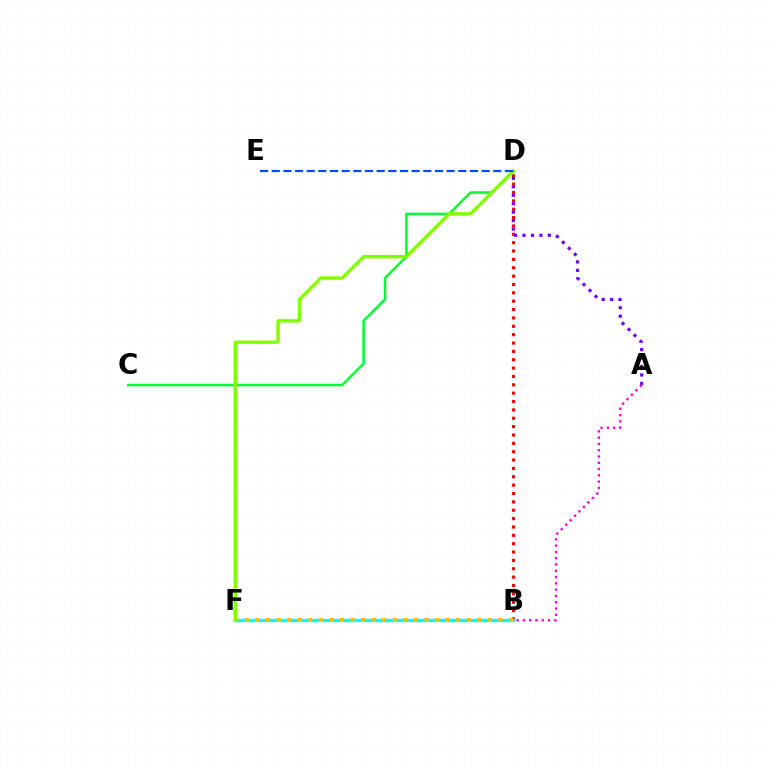{('B', 'D'): [{'color': '#ff0000', 'line_style': 'dotted', 'thickness': 2.27}], ('B', 'F'): [{'color': '#00fff6', 'line_style': 'solid', 'thickness': 2.42}, {'color': '#ffbd00', 'line_style': 'dotted', 'thickness': 2.87}], ('C', 'D'): [{'color': '#00ff39', 'line_style': 'solid', 'thickness': 1.82}], ('A', 'B'): [{'color': '#ff00cf', 'line_style': 'dotted', 'thickness': 1.71}], ('D', 'F'): [{'color': '#84ff00', 'line_style': 'solid', 'thickness': 2.47}], ('A', 'D'): [{'color': '#7200ff', 'line_style': 'dotted', 'thickness': 2.3}], ('D', 'E'): [{'color': '#004bff', 'line_style': 'dashed', 'thickness': 1.58}]}